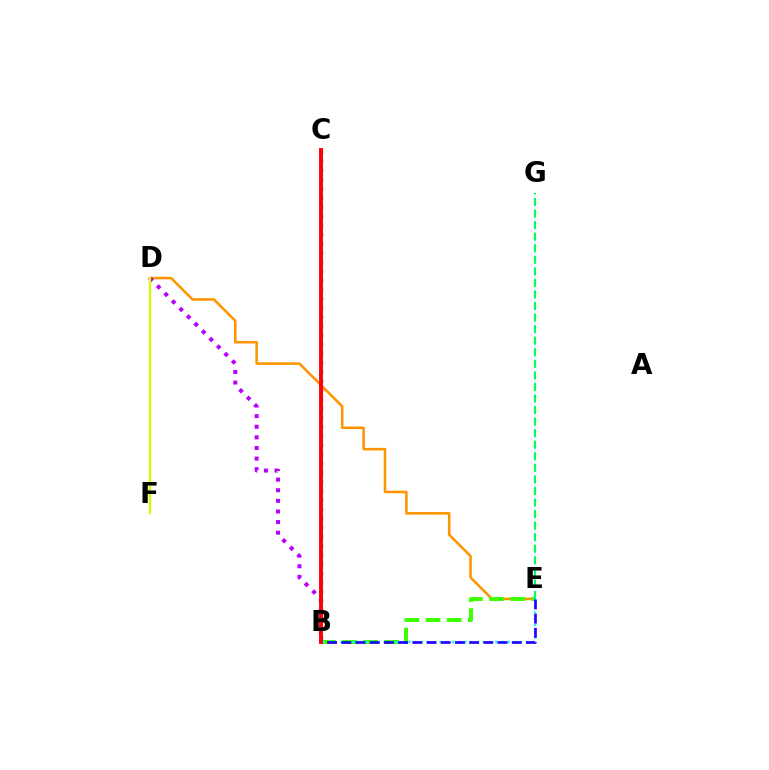{('D', 'E'): [{'color': '#ff9400', 'line_style': 'solid', 'thickness': 1.84}], ('B', 'C'): [{'color': '#ff00ac', 'line_style': 'dotted', 'thickness': 2.49}, {'color': '#0074ff', 'line_style': 'dashed', 'thickness': 2.06}, {'color': '#ff0000', 'line_style': 'solid', 'thickness': 2.81}], ('B', 'D'): [{'color': '#b900ff', 'line_style': 'dotted', 'thickness': 2.88}], ('B', 'E'): [{'color': '#3dff00', 'line_style': 'dashed', 'thickness': 2.87}, {'color': '#00fff6', 'line_style': 'dotted', 'thickness': 1.68}, {'color': '#2500ff', 'line_style': 'dashed', 'thickness': 1.93}], ('D', 'F'): [{'color': '#d1ff00', 'line_style': 'solid', 'thickness': 1.64}], ('E', 'G'): [{'color': '#00ff5c', 'line_style': 'dashed', 'thickness': 1.57}]}